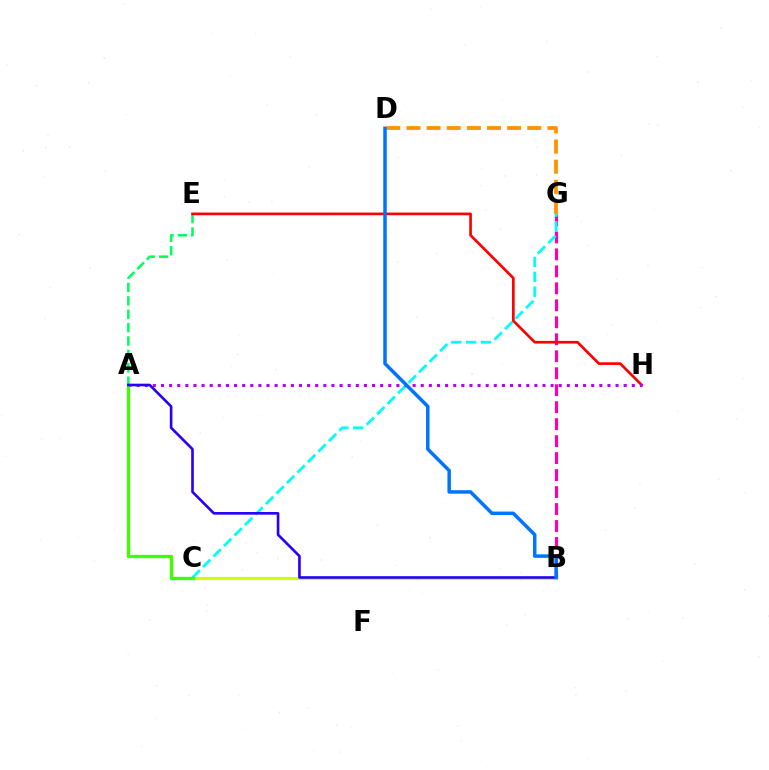{('D', 'G'): [{'color': '#ff9400', 'line_style': 'dashed', 'thickness': 2.74}], ('A', 'E'): [{'color': '#00ff5c', 'line_style': 'dashed', 'thickness': 1.82}], ('B', 'G'): [{'color': '#ff00ac', 'line_style': 'dashed', 'thickness': 2.31}], ('B', 'C'): [{'color': '#d1ff00', 'line_style': 'solid', 'thickness': 2.27}], ('C', 'G'): [{'color': '#00fff6', 'line_style': 'dashed', 'thickness': 2.02}], ('E', 'H'): [{'color': '#ff0000', 'line_style': 'solid', 'thickness': 1.93}], ('A', 'H'): [{'color': '#b900ff', 'line_style': 'dotted', 'thickness': 2.21}], ('A', 'C'): [{'color': '#3dff00', 'line_style': 'solid', 'thickness': 2.38}], ('A', 'B'): [{'color': '#2500ff', 'line_style': 'solid', 'thickness': 1.89}], ('B', 'D'): [{'color': '#0074ff', 'line_style': 'solid', 'thickness': 2.52}]}